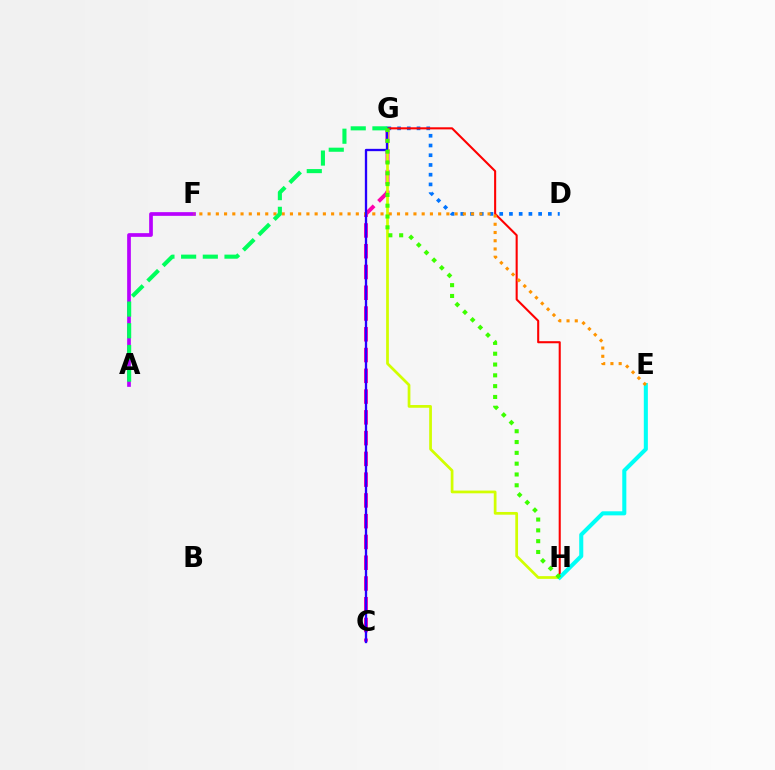{('C', 'G'): [{'color': '#ff00ac', 'line_style': 'dashed', 'thickness': 2.82}, {'color': '#2500ff', 'line_style': 'solid', 'thickness': 1.67}], ('G', 'H'): [{'color': '#d1ff00', 'line_style': 'solid', 'thickness': 1.97}, {'color': '#ff0000', 'line_style': 'solid', 'thickness': 1.5}, {'color': '#3dff00', 'line_style': 'dotted', 'thickness': 2.94}], ('D', 'G'): [{'color': '#0074ff', 'line_style': 'dotted', 'thickness': 2.64}], ('A', 'F'): [{'color': '#b900ff', 'line_style': 'solid', 'thickness': 2.66}], ('E', 'H'): [{'color': '#00fff6', 'line_style': 'solid', 'thickness': 2.92}], ('E', 'F'): [{'color': '#ff9400', 'line_style': 'dotted', 'thickness': 2.24}], ('A', 'G'): [{'color': '#00ff5c', 'line_style': 'dashed', 'thickness': 2.95}]}